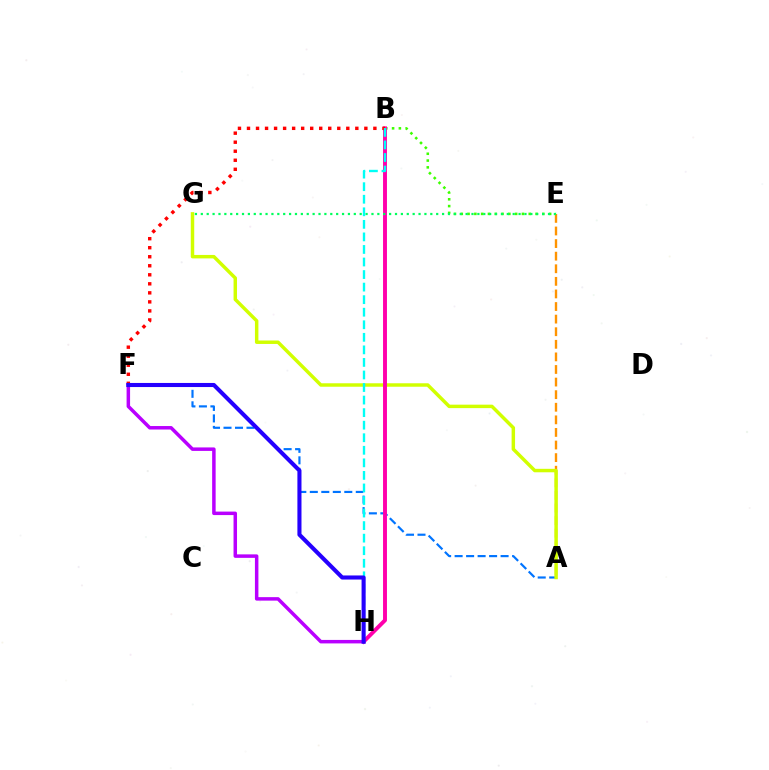{('A', 'E'): [{'color': '#ff9400', 'line_style': 'dashed', 'thickness': 1.71}], ('A', 'F'): [{'color': '#0074ff', 'line_style': 'dashed', 'thickness': 1.56}], ('B', 'E'): [{'color': '#3dff00', 'line_style': 'dotted', 'thickness': 1.85}], ('A', 'G'): [{'color': '#d1ff00', 'line_style': 'solid', 'thickness': 2.49}], ('B', 'H'): [{'color': '#ff00ac', 'line_style': 'solid', 'thickness': 2.83}, {'color': '#00fff6', 'line_style': 'dashed', 'thickness': 1.71}], ('E', 'G'): [{'color': '#00ff5c', 'line_style': 'dotted', 'thickness': 1.6}], ('B', 'F'): [{'color': '#ff0000', 'line_style': 'dotted', 'thickness': 2.45}], ('F', 'H'): [{'color': '#b900ff', 'line_style': 'solid', 'thickness': 2.51}, {'color': '#2500ff', 'line_style': 'solid', 'thickness': 2.94}]}